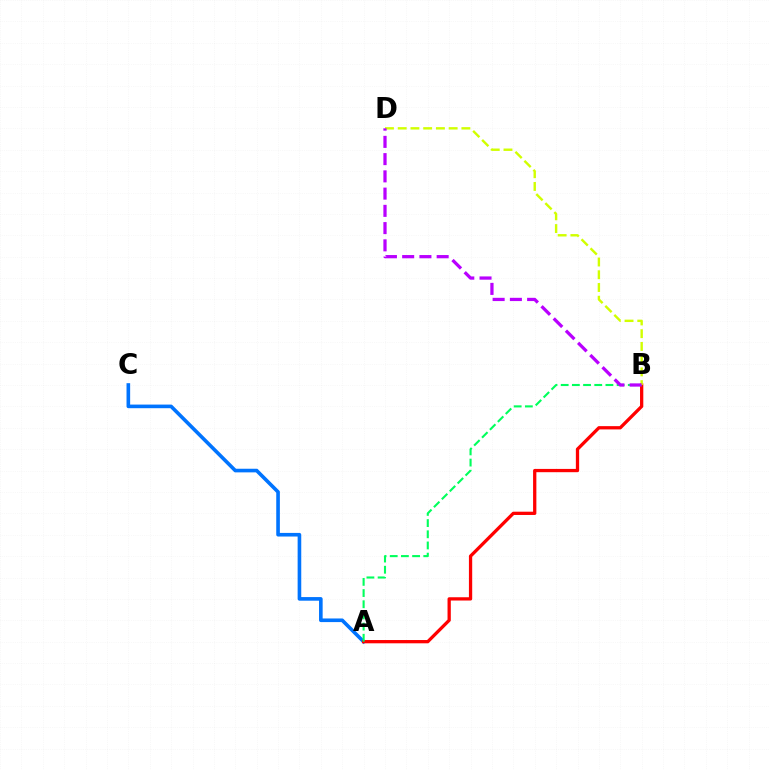{('A', 'C'): [{'color': '#0074ff', 'line_style': 'solid', 'thickness': 2.61}], ('A', 'B'): [{'color': '#ff0000', 'line_style': 'solid', 'thickness': 2.36}, {'color': '#00ff5c', 'line_style': 'dashed', 'thickness': 1.52}], ('B', 'D'): [{'color': '#d1ff00', 'line_style': 'dashed', 'thickness': 1.73}, {'color': '#b900ff', 'line_style': 'dashed', 'thickness': 2.34}]}